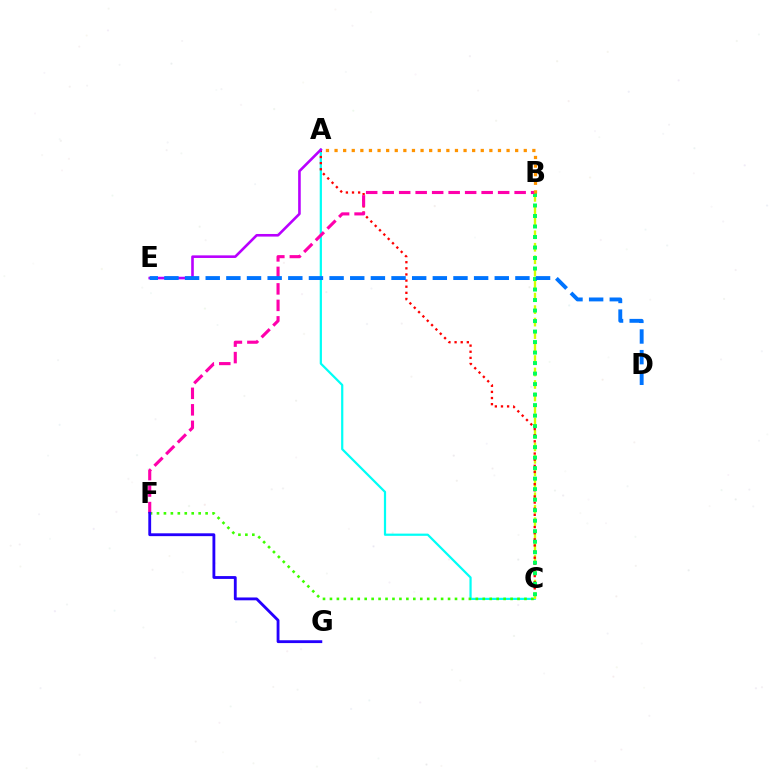{('A', 'C'): [{'color': '#00fff6', 'line_style': 'solid', 'thickness': 1.6}, {'color': '#ff0000', 'line_style': 'dotted', 'thickness': 1.66}], ('C', 'F'): [{'color': '#3dff00', 'line_style': 'dotted', 'thickness': 1.89}], ('B', 'C'): [{'color': '#d1ff00', 'line_style': 'dashed', 'thickness': 1.69}, {'color': '#00ff5c', 'line_style': 'dotted', 'thickness': 2.85}], ('A', 'E'): [{'color': '#b900ff', 'line_style': 'solid', 'thickness': 1.88}], ('B', 'F'): [{'color': '#ff00ac', 'line_style': 'dashed', 'thickness': 2.24}], ('F', 'G'): [{'color': '#2500ff', 'line_style': 'solid', 'thickness': 2.04}], ('D', 'E'): [{'color': '#0074ff', 'line_style': 'dashed', 'thickness': 2.8}], ('A', 'B'): [{'color': '#ff9400', 'line_style': 'dotted', 'thickness': 2.34}]}